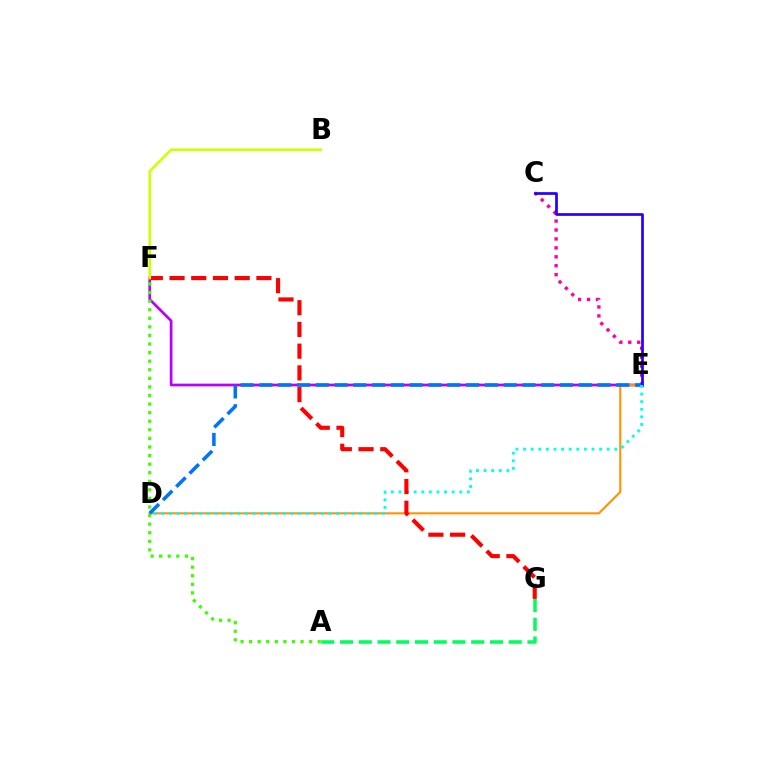{('E', 'F'): [{'color': '#b900ff', 'line_style': 'solid', 'thickness': 1.96}], ('C', 'E'): [{'color': '#ff00ac', 'line_style': 'dotted', 'thickness': 2.43}, {'color': '#2500ff', 'line_style': 'solid', 'thickness': 1.95}], ('A', 'G'): [{'color': '#00ff5c', 'line_style': 'dashed', 'thickness': 2.55}], ('D', 'E'): [{'color': '#ff9400', 'line_style': 'solid', 'thickness': 1.52}, {'color': '#0074ff', 'line_style': 'dashed', 'thickness': 2.55}, {'color': '#00fff6', 'line_style': 'dotted', 'thickness': 2.07}], ('A', 'F'): [{'color': '#3dff00', 'line_style': 'dotted', 'thickness': 2.33}], ('F', 'G'): [{'color': '#ff0000', 'line_style': 'dashed', 'thickness': 2.95}], ('B', 'F'): [{'color': '#d1ff00', 'line_style': 'solid', 'thickness': 1.87}]}